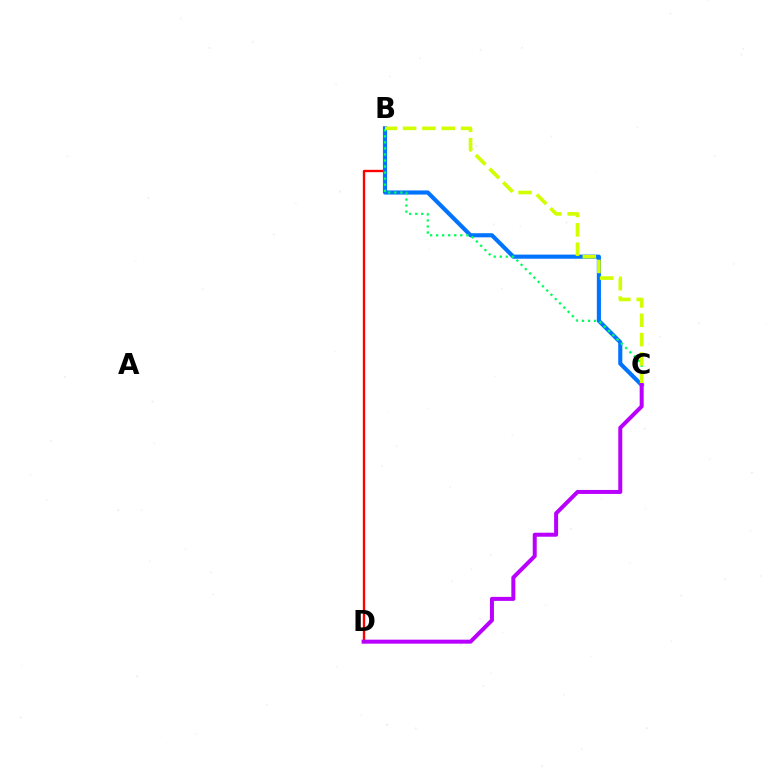{('B', 'D'): [{'color': '#ff0000', 'line_style': 'solid', 'thickness': 1.7}], ('B', 'C'): [{'color': '#0074ff', 'line_style': 'solid', 'thickness': 2.97}, {'color': '#00ff5c', 'line_style': 'dotted', 'thickness': 1.64}, {'color': '#d1ff00', 'line_style': 'dashed', 'thickness': 2.63}], ('C', 'D'): [{'color': '#b900ff', 'line_style': 'solid', 'thickness': 2.88}]}